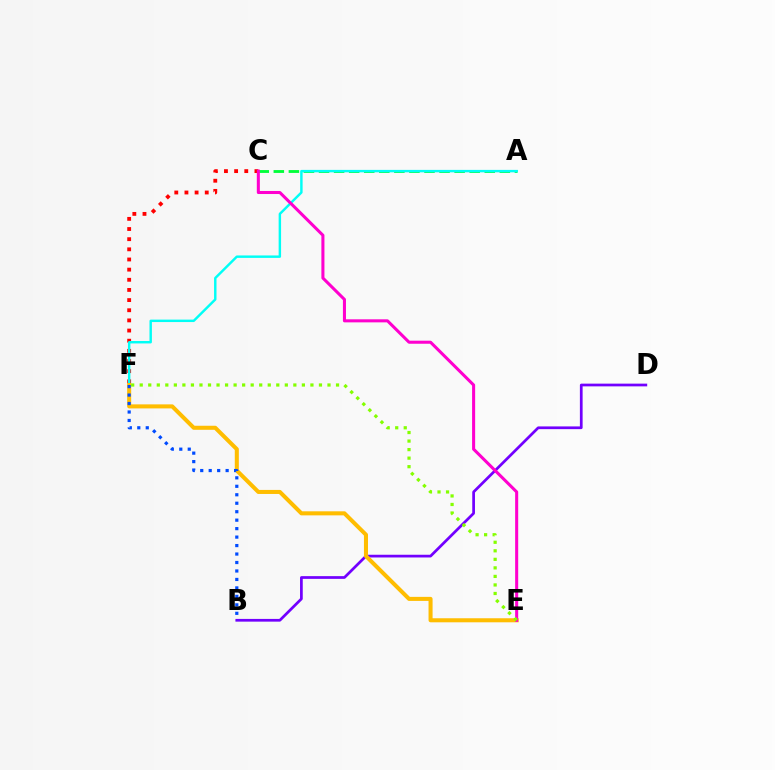{('A', 'C'): [{'color': '#00ff39', 'line_style': 'dashed', 'thickness': 2.05}], ('C', 'F'): [{'color': '#ff0000', 'line_style': 'dotted', 'thickness': 2.76}], ('A', 'F'): [{'color': '#00fff6', 'line_style': 'solid', 'thickness': 1.75}], ('B', 'D'): [{'color': '#7200ff', 'line_style': 'solid', 'thickness': 1.96}], ('E', 'F'): [{'color': '#ffbd00', 'line_style': 'solid', 'thickness': 2.91}, {'color': '#84ff00', 'line_style': 'dotted', 'thickness': 2.32}], ('C', 'E'): [{'color': '#ff00cf', 'line_style': 'solid', 'thickness': 2.2}], ('B', 'F'): [{'color': '#004bff', 'line_style': 'dotted', 'thickness': 2.3}]}